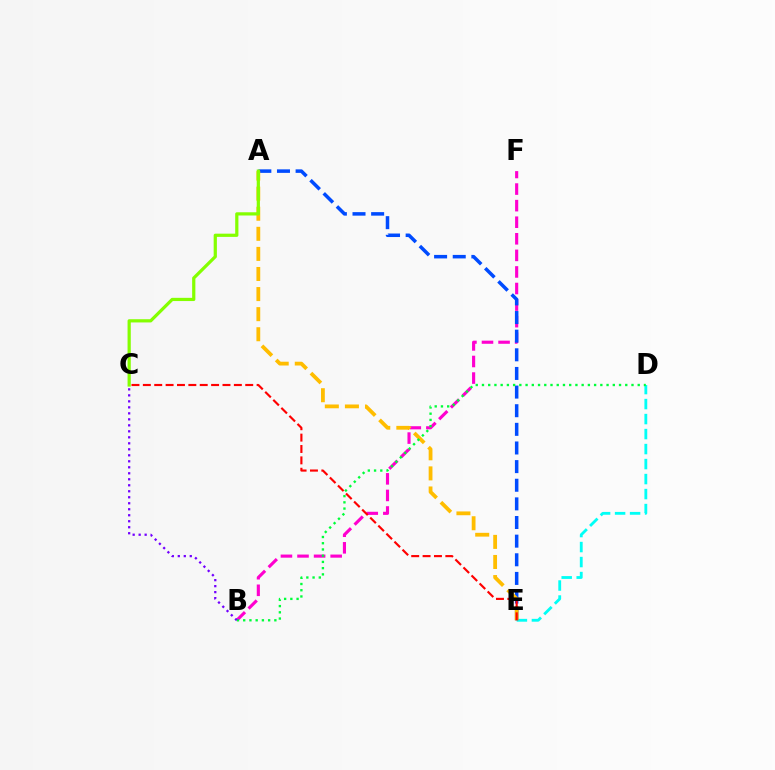{('B', 'F'): [{'color': '#ff00cf', 'line_style': 'dashed', 'thickness': 2.25}], ('D', 'E'): [{'color': '#00fff6', 'line_style': 'dashed', 'thickness': 2.04}], ('A', 'E'): [{'color': '#004bff', 'line_style': 'dashed', 'thickness': 2.53}, {'color': '#ffbd00', 'line_style': 'dashed', 'thickness': 2.73}], ('B', 'D'): [{'color': '#00ff39', 'line_style': 'dotted', 'thickness': 1.69}], ('C', 'E'): [{'color': '#ff0000', 'line_style': 'dashed', 'thickness': 1.55}], ('A', 'C'): [{'color': '#84ff00', 'line_style': 'solid', 'thickness': 2.32}], ('B', 'C'): [{'color': '#7200ff', 'line_style': 'dotted', 'thickness': 1.63}]}